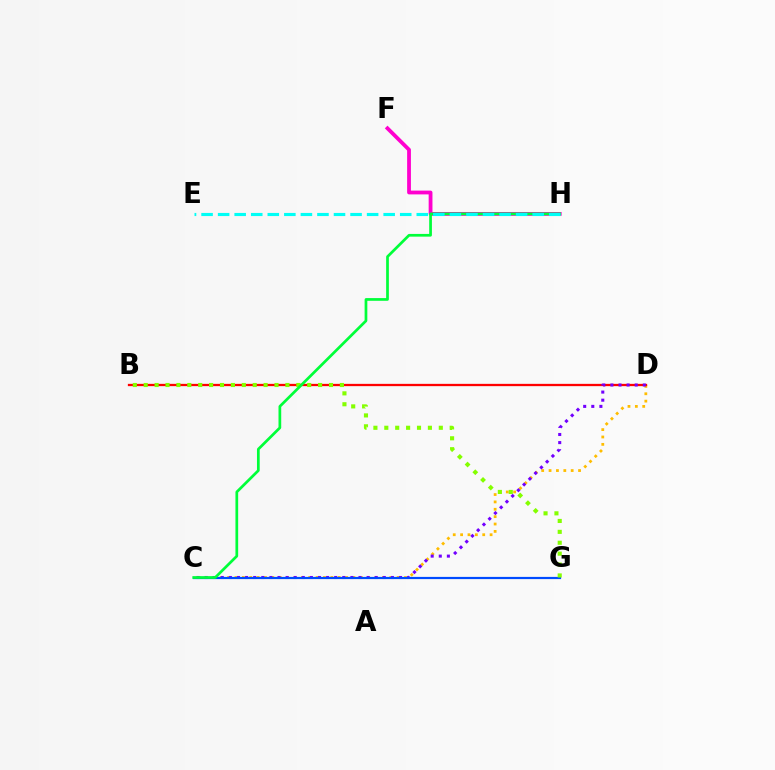{('C', 'D'): [{'color': '#ffbd00', 'line_style': 'dotted', 'thickness': 2.0}, {'color': '#7200ff', 'line_style': 'dotted', 'thickness': 2.2}], ('B', 'D'): [{'color': '#ff0000', 'line_style': 'solid', 'thickness': 1.65}], ('F', 'H'): [{'color': '#ff00cf', 'line_style': 'solid', 'thickness': 2.73}], ('C', 'G'): [{'color': '#004bff', 'line_style': 'solid', 'thickness': 1.59}], ('B', 'G'): [{'color': '#84ff00', 'line_style': 'dotted', 'thickness': 2.96}], ('C', 'H'): [{'color': '#00ff39', 'line_style': 'solid', 'thickness': 1.96}], ('E', 'H'): [{'color': '#00fff6', 'line_style': 'dashed', 'thickness': 2.25}]}